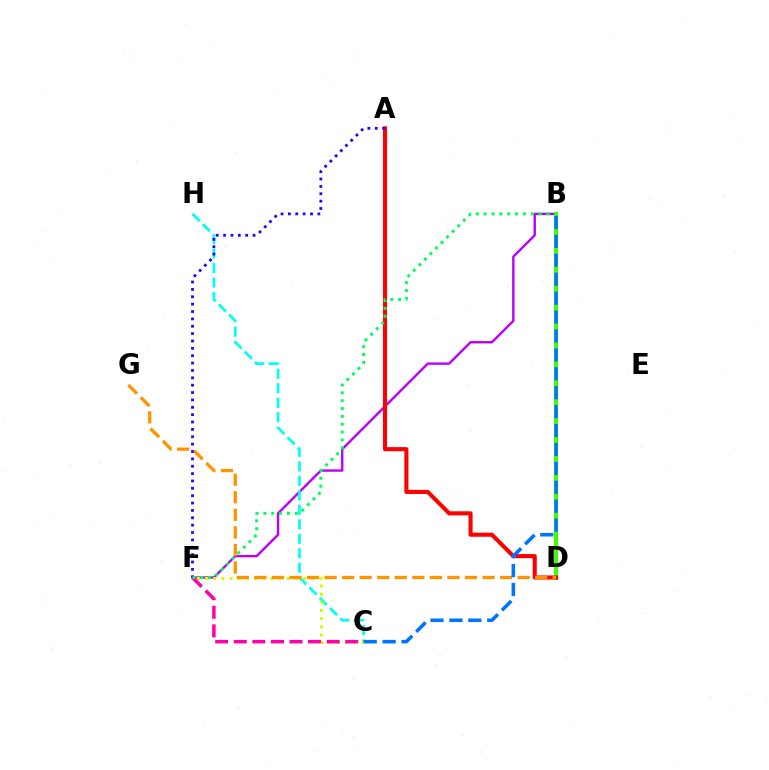{('B', 'F'): [{'color': '#b900ff', 'line_style': 'solid', 'thickness': 1.73}, {'color': '#00ff5c', 'line_style': 'dotted', 'thickness': 2.13}], ('C', 'H'): [{'color': '#00fff6', 'line_style': 'dashed', 'thickness': 1.97}], ('B', 'D'): [{'color': '#3dff00', 'line_style': 'solid', 'thickness': 2.92}], ('C', 'F'): [{'color': '#d1ff00', 'line_style': 'dotted', 'thickness': 2.22}, {'color': '#ff00ac', 'line_style': 'dashed', 'thickness': 2.52}], ('A', 'D'): [{'color': '#ff0000', 'line_style': 'solid', 'thickness': 2.95}], ('D', 'G'): [{'color': '#ff9400', 'line_style': 'dashed', 'thickness': 2.38}], ('A', 'F'): [{'color': '#2500ff', 'line_style': 'dotted', 'thickness': 2.0}], ('B', 'C'): [{'color': '#0074ff', 'line_style': 'dashed', 'thickness': 2.57}]}